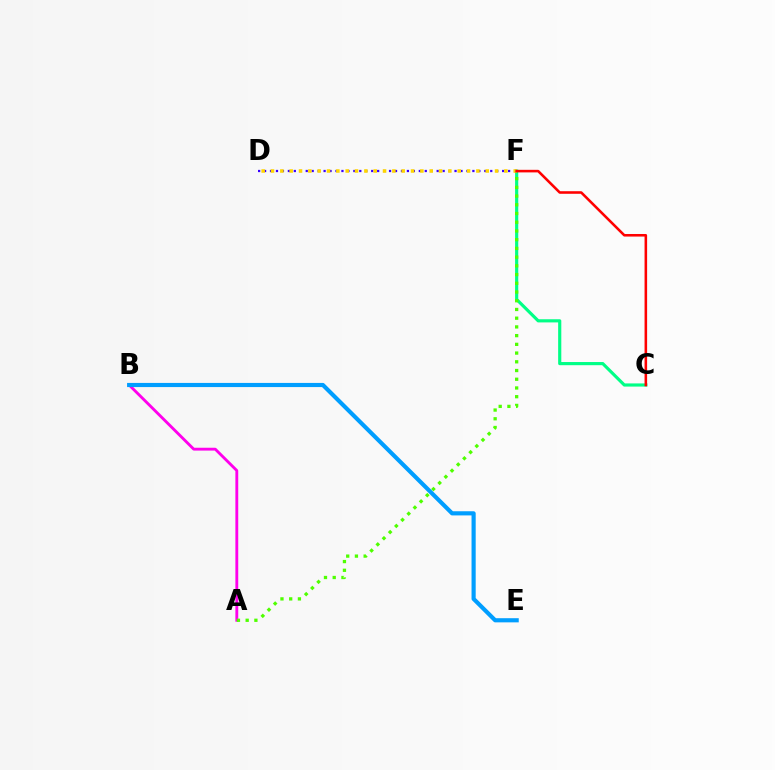{('C', 'F'): [{'color': '#00ff86', 'line_style': 'solid', 'thickness': 2.28}, {'color': '#ff0000', 'line_style': 'solid', 'thickness': 1.85}], ('A', 'B'): [{'color': '#ff00ed', 'line_style': 'solid', 'thickness': 2.05}], ('D', 'F'): [{'color': '#3700ff', 'line_style': 'dotted', 'thickness': 1.62}, {'color': '#ffd500', 'line_style': 'dotted', 'thickness': 2.54}], ('A', 'F'): [{'color': '#4fff00', 'line_style': 'dotted', 'thickness': 2.37}], ('B', 'E'): [{'color': '#009eff', 'line_style': 'solid', 'thickness': 2.99}]}